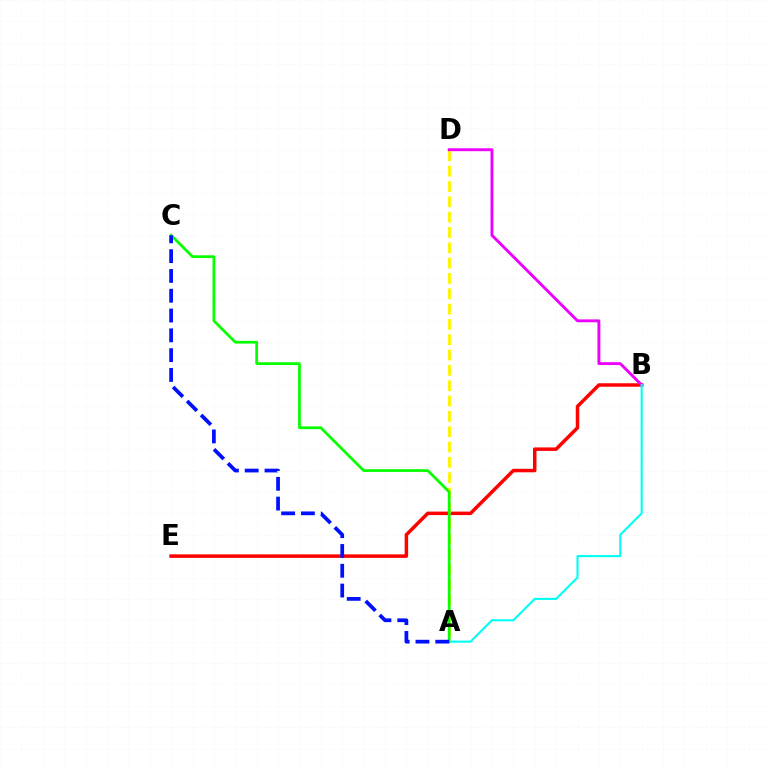{('B', 'E'): [{'color': '#ff0000', 'line_style': 'solid', 'thickness': 2.52}], ('A', 'D'): [{'color': '#fcf500', 'line_style': 'dashed', 'thickness': 2.08}], ('B', 'D'): [{'color': '#ee00ff', 'line_style': 'solid', 'thickness': 2.08}], ('A', 'B'): [{'color': '#00fff6', 'line_style': 'solid', 'thickness': 1.51}], ('A', 'C'): [{'color': '#08ff00', 'line_style': 'solid', 'thickness': 1.98}, {'color': '#0010ff', 'line_style': 'dashed', 'thickness': 2.69}]}